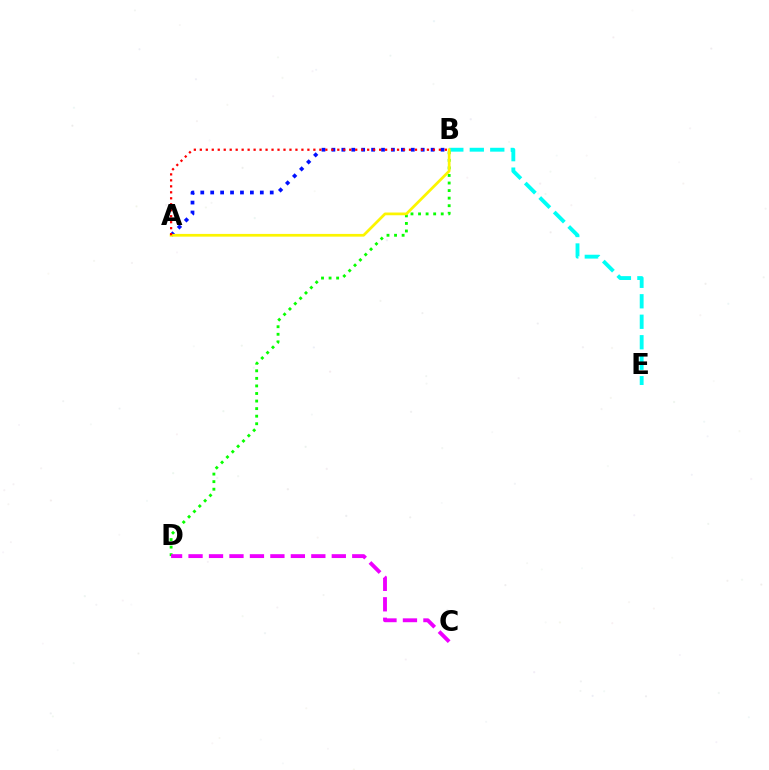{('B', 'E'): [{'color': '#00fff6', 'line_style': 'dashed', 'thickness': 2.78}], ('A', 'B'): [{'color': '#0010ff', 'line_style': 'dotted', 'thickness': 2.7}, {'color': '#fcf500', 'line_style': 'solid', 'thickness': 1.97}, {'color': '#ff0000', 'line_style': 'dotted', 'thickness': 1.62}], ('B', 'D'): [{'color': '#08ff00', 'line_style': 'dotted', 'thickness': 2.05}], ('C', 'D'): [{'color': '#ee00ff', 'line_style': 'dashed', 'thickness': 2.78}]}